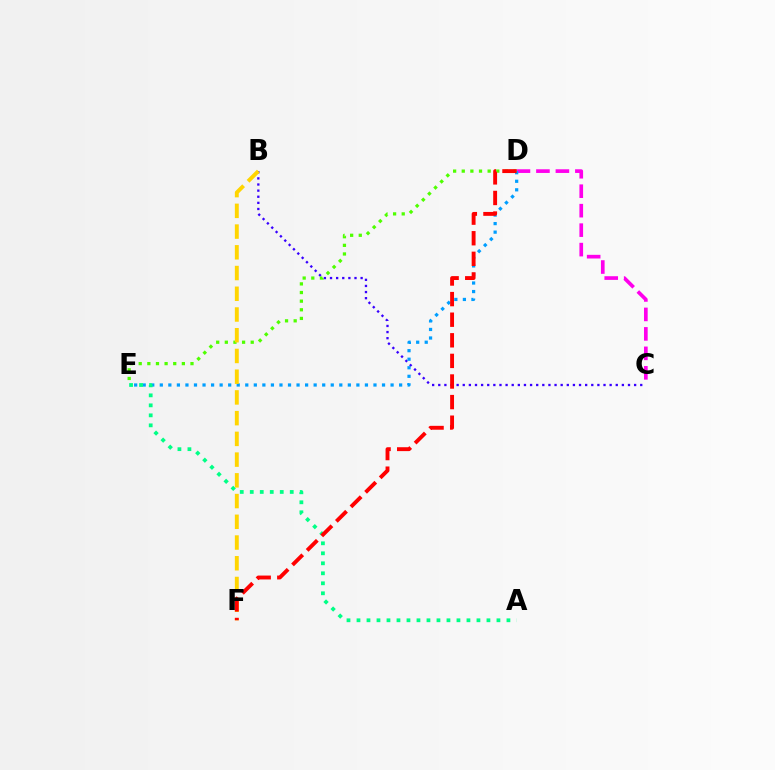{('C', 'D'): [{'color': '#ff00ed', 'line_style': 'dashed', 'thickness': 2.64}], ('D', 'E'): [{'color': '#4fff00', 'line_style': 'dotted', 'thickness': 2.34}, {'color': '#009eff', 'line_style': 'dotted', 'thickness': 2.32}], ('B', 'C'): [{'color': '#3700ff', 'line_style': 'dotted', 'thickness': 1.66}], ('A', 'E'): [{'color': '#00ff86', 'line_style': 'dotted', 'thickness': 2.72}], ('B', 'F'): [{'color': '#ffd500', 'line_style': 'dashed', 'thickness': 2.82}], ('D', 'F'): [{'color': '#ff0000', 'line_style': 'dashed', 'thickness': 2.8}]}